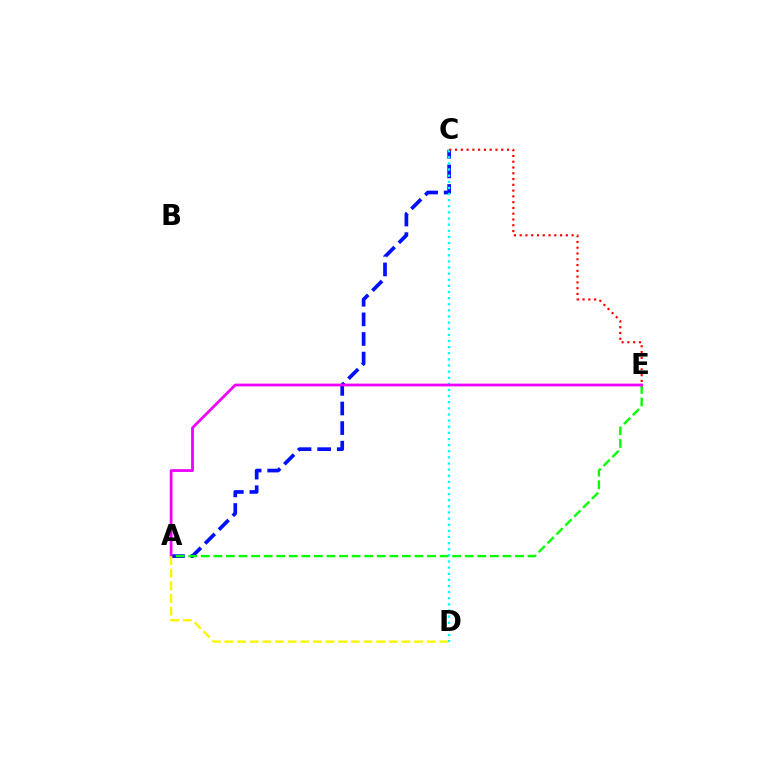{('A', 'C'): [{'color': '#0010ff', 'line_style': 'dashed', 'thickness': 2.66}], ('A', 'E'): [{'color': '#08ff00', 'line_style': 'dashed', 'thickness': 1.71}, {'color': '#ee00ff', 'line_style': 'solid', 'thickness': 2.0}], ('C', 'D'): [{'color': '#00fff6', 'line_style': 'dotted', 'thickness': 1.66}], ('A', 'D'): [{'color': '#fcf500', 'line_style': 'dashed', 'thickness': 1.72}], ('C', 'E'): [{'color': '#ff0000', 'line_style': 'dotted', 'thickness': 1.57}]}